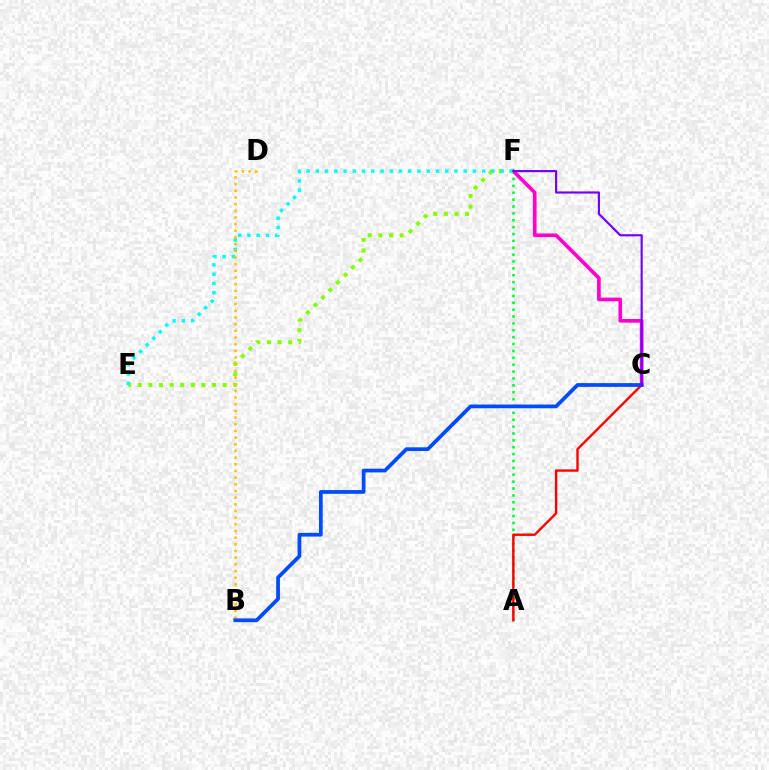{('A', 'F'): [{'color': '#00ff39', 'line_style': 'dotted', 'thickness': 1.87}], ('A', 'C'): [{'color': '#ff0000', 'line_style': 'solid', 'thickness': 1.71}], ('C', 'F'): [{'color': '#ff00cf', 'line_style': 'solid', 'thickness': 2.65}, {'color': '#7200ff', 'line_style': 'solid', 'thickness': 1.56}], ('E', 'F'): [{'color': '#84ff00', 'line_style': 'dotted', 'thickness': 2.89}, {'color': '#00fff6', 'line_style': 'dotted', 'thickness': 2.51}], ('B', 'D'): [{'color': '#ffbd00', 'line_style': 'dotted', 'thickness': 1.81}], ('B', 'C'): [{'color': '#004bff', 'line_style': 'solid', 'thickness': 2.69}]}